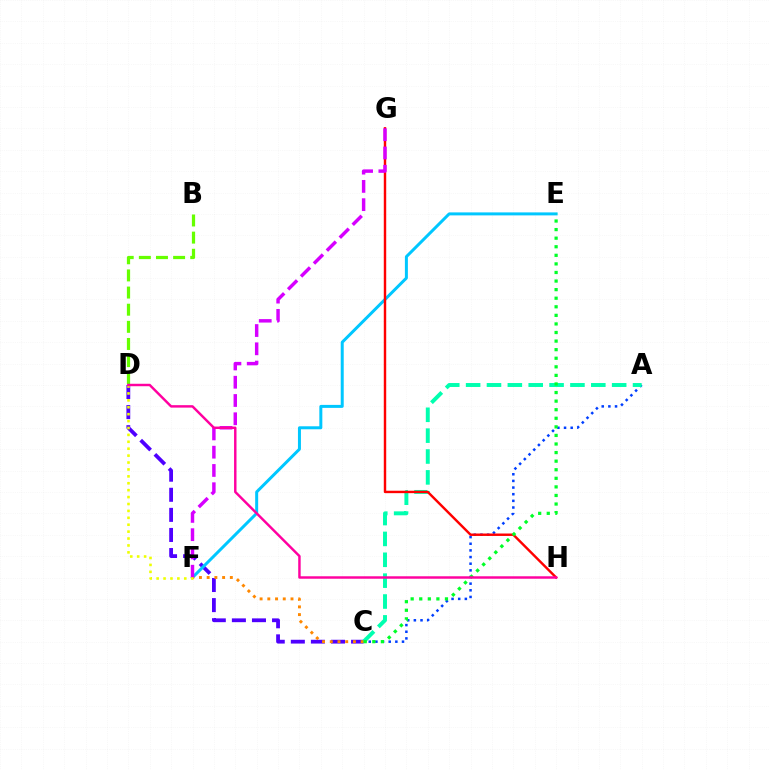{('B', 'D'): [{'color': '#66ff00', 'line_style': 'dashed', 'thickness': 2.33}], ('C', 'D'): [{'color': '#4f00ff', 'line_style': 'dashed', 'thickness': 2.73}], ('E', 'F'): [{'color': '#00c7ff', 'line_style': 'solid', 'thickness': 2.15}], ('A', 'C'): [{'color': '#003fff', 'line_style': 'dotted', 'thickness': 1.81}, {'color': '#00ffaf', 'line_style': 'dashed', 'thickness': 2.83}], ('G', 'H'): [{'color': '#ff0000', 'line_style': 'solid', 'thickness': 1.75}], ('C', 'F'): [{'color': '#ff8800', 'line_style': 'dotted', 'thickness': 2.1}], ('C', 'E'): [{'color': '#00ff27', 'line_style': 'dotted', 'thickness': 2.33}], ('F', 'G'): [{'color': '#d600ff', 'line_style': 'dashed', 'thickness': 2.48}], ('D', 'F'): [{'color': '#eeff00', 'line_style': 'dotted', 'thickness': 1.88}], ('D', 'H'): [{'color': '#ff00a0', 'line_style': 'solid', 'thickness': 1.76}]}